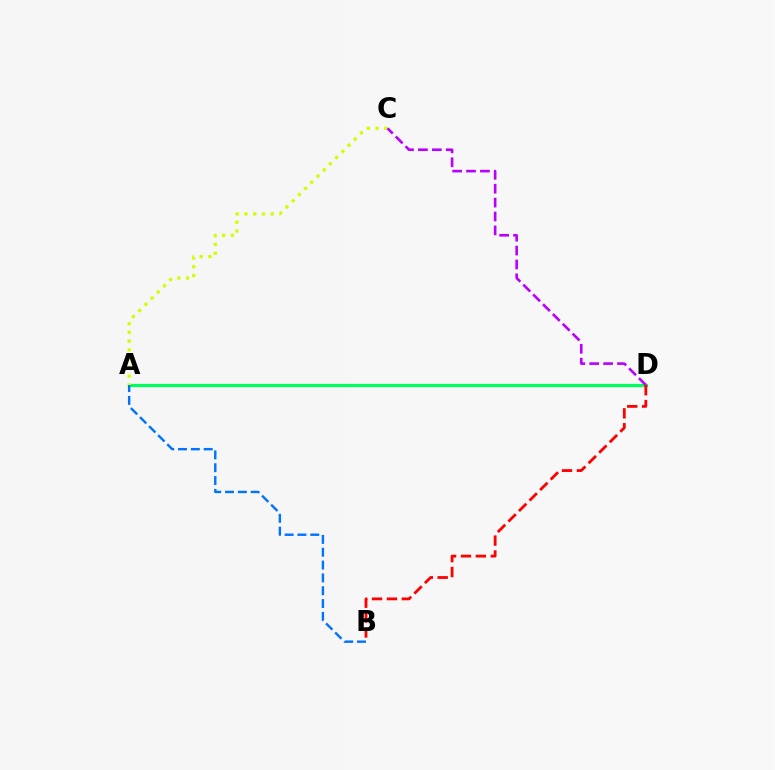{('A', 'D'): [{'color': '#00ff5c', 'line_style': 'solid', 'thickness': 2.32}], ('A', 'C'): [{'color': '#d1ff00', 'line_style': 'dotted', 'thickness': 2.38}], ('C', 'D'): [{'color': '#b900ff', 'line_style': 'dashed', 'thickness': 1.89}], ('B', 'D'): [{'color': '#ff0000', 'line_style': 'dashed', 'thickness': 2.02}], ('A', 'B'): [{'color': '#0074ff', 'line_style': 'dashed', 'thickness': 1.74}]}